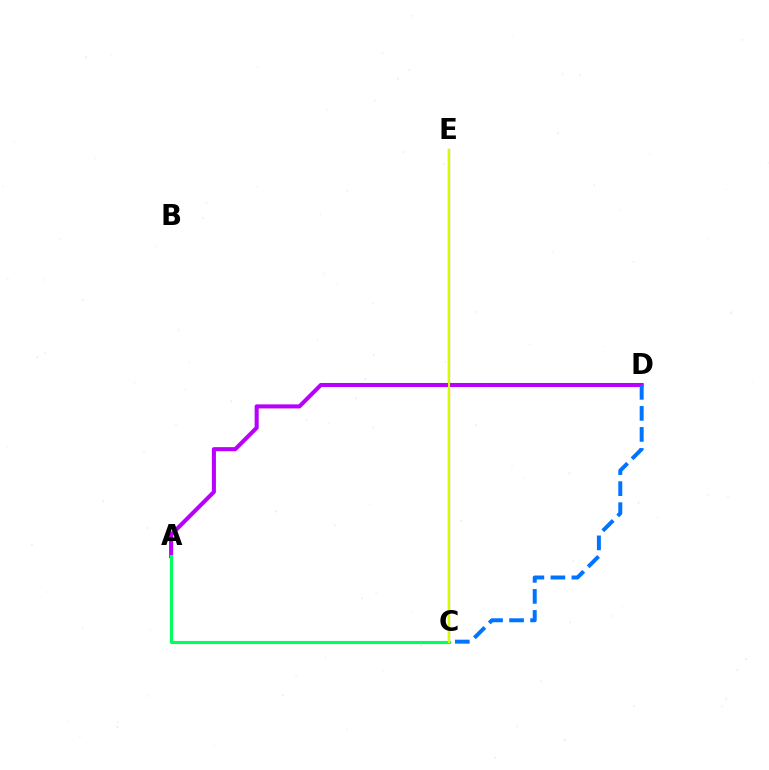{('A', 'D'): [{'color': '#b900ff', 'line_style': 'solid', 'thickness': 2.93}], ('C', 'E'): [{'color': '#ff0000', 'line_style': 'solid', 'thickness': 1.56}, {'color': '#d1ff00', 'line_style': 'solid', 'thickness': 1.53}], ('A', 'C'): [{'color': '#00ff5c', 'line_style': 'solid', 'thickness': 2.25}], ('C', 'D'): [{'color': '#0074ff', 'line_style': 'dashed', 'thickness': 2.86}]}